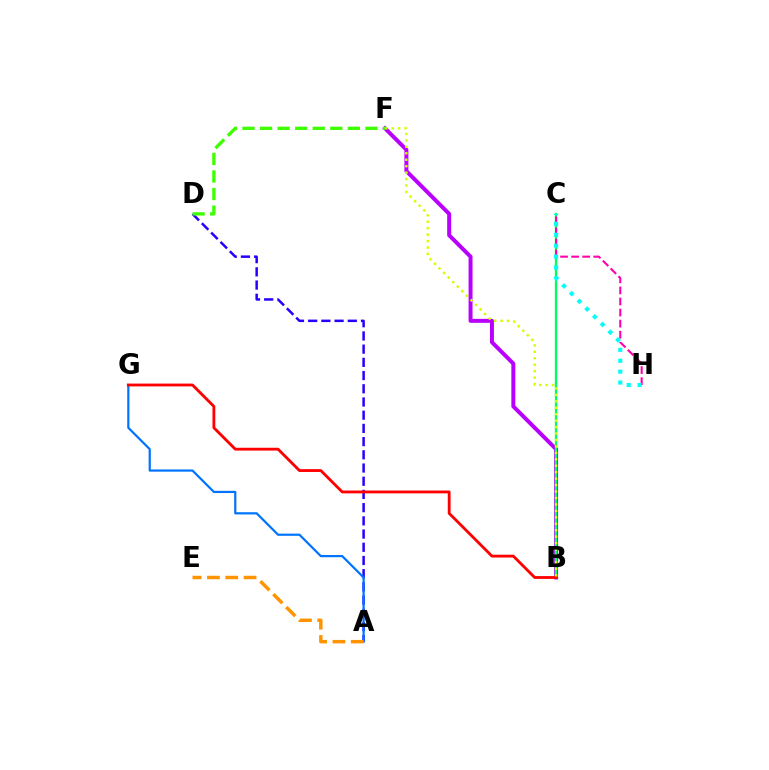{('A', 'D'): [{'color': '#2500ff', 'line_style': 'dashed', 'thickness': 1.79}], ('B', 'F'): [{'color': '#b900ff', 'line_style': 'solid', 'thickness': 2.86}, {'color': '#d1ff00', 'line_style': 'dotted', 'thickness': 1.75}], ('A', 'G'): [{'color': '#0074ff', 'line_style': 'solid', 'thickness': 1.59}], ('B', 'C'): [{'color': '#00ff5c', 'line_style': 'solid', 'thickness': 1.66}], ('C', 'H'): [{'color': '#ff00ac', 'line_style': 'dashed', 'thickness': 1.5}, {'color': '#00fff6', 'line_style': 'dotted', 'thickness': 2.96}], ('D', 'F'): [{'color': '#3dff00', 'line_style': 'dashed', 'thickness': 2.39}], ('B', 'G'): [{'color': '#ff0000', 'line_style': 'solid', 'thickness': 2.04}], ('A', 'E'): [{'color': '#ff9400', 'line_style': 'dashed', 'thickness': 2.48}]}